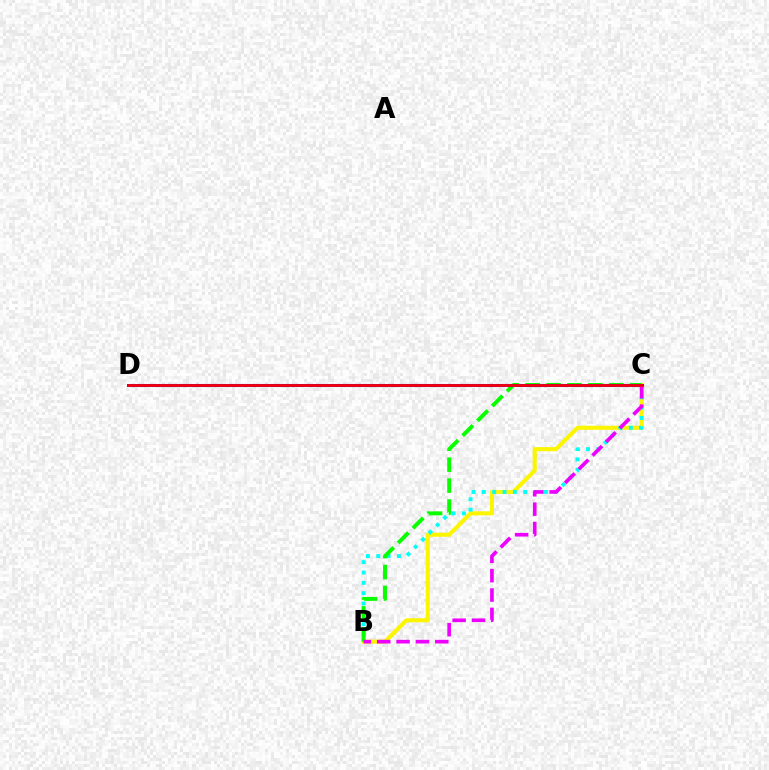{('B', 'C'): [{'color': '#fcf500', 'line_style': 'solid', 'thickness': 2.94}, {'color': '#00fff6', 'line_style': 'dotted', 'thickness': 2.81}, {'color': '#08ff00', 'line_style': 'dashed', 'thickness': 2.84}, {'color': '#ee00ff', 'line_style': 'dashed', 'thickness': 2.63}], ('C', 'D'): [{'color': '#0010ff', 'line_style': 'solid', 'thickness': 2.2}, {'color': '#ff0000', 'line_style': 'solid', 'thickness': 1.93}]}